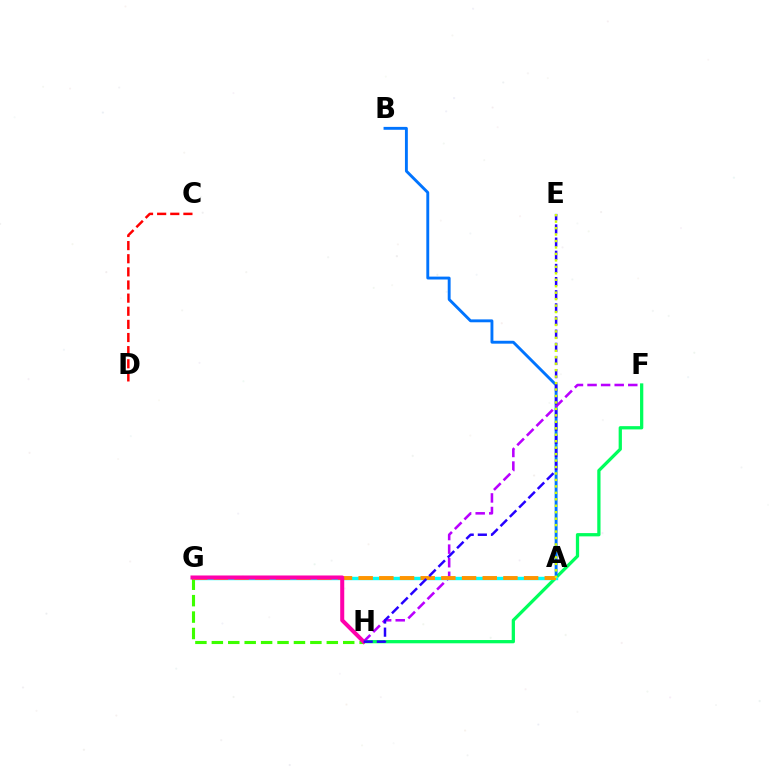{('F', 'H'): [{'color': '#00ff5c', 'line_style': 'solid', 'thickness': 2.35}, {'color': '#b900ff', 'line_style': 'dashed', 'thickness': 1.84}], ('A', 'B'): [{'color': '#0074ff', 'line_style': 'solid', 'thickness': 2.08}], ('A', 'G'): [{'color': '#00fff6', 'line_style': 'solid', 'thickness': 2.46}, {'color': '#ff9400', 'line_style': 'dashed', 'thickness': 2.81}], ('G', 'H'): [{'color': '#3dff00', 'line_style': 'dashed', 'thickness': 2.23}, {'color': '#ff00ac', 'line_style': 'solid', 'thickness': 2.91}], ('C', 'D'): [{'color': '#ff0000', 'line_style': 'dashed', 'thickness': 1.78}], ('E', 'H'): [{'color': '#2500ff', 'line_style': 'dashed', 'thickness': 1.79}], ('A', 'E'): [{'color': '#d1ff00', 'line_style': 'dotted', 'thickness': 1.75}]}